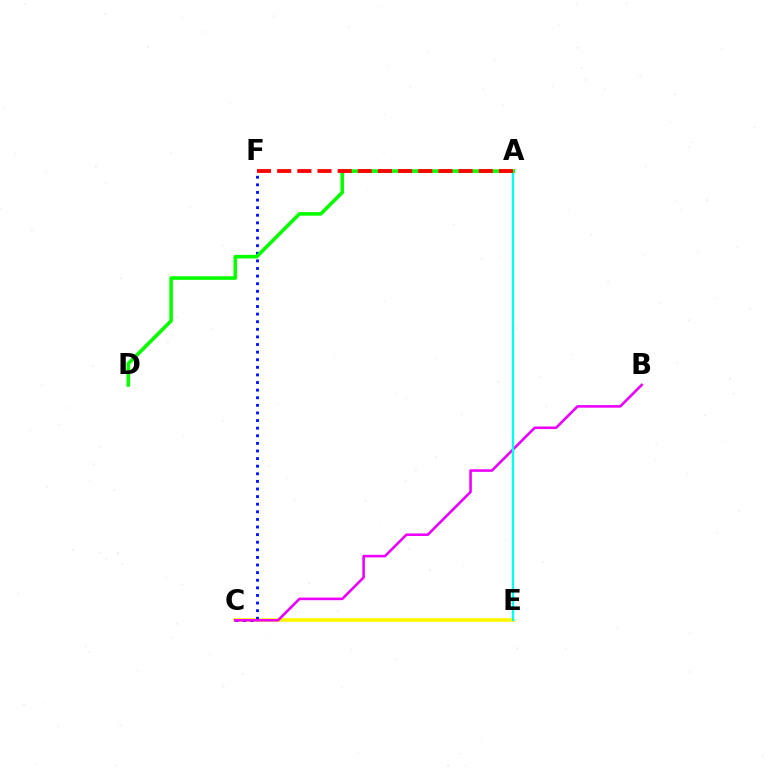{('C', 'E'): [{'color': '#fcf500', 'line_style': 'solid', 'thickness': 2.62}], ('C', 'F'): [{'color': '#0010ff', 'line_style': 'dotted', 'thickness': 2.07}], ('B', 'C'): [{'color': '#ee00ff', 'line_style': 'solid', 'thickness': 1.86}], ('A', 'E'): [{'color': '#00fff6', 'line_style': 'solid', 'thickness': 1.66}], ('A', 'D'): [{'color': '#08ff00', 'line_style': 'solid', 'thickness': 2.59}], ('A', 'F'): [{'color': '#ff0000', 'line_style': 'dashed', 'thickness': 2.74}]}